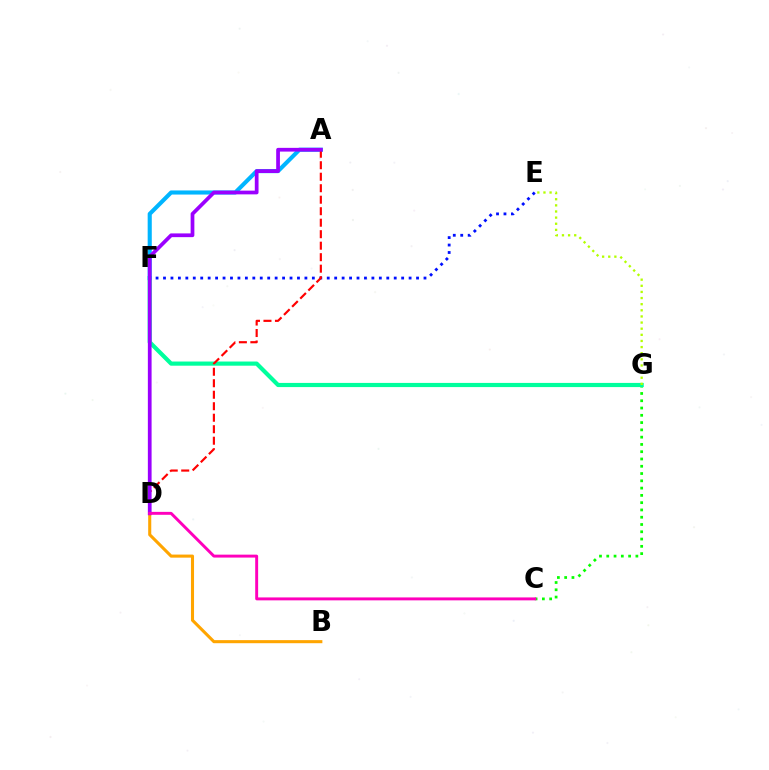{('C', 'G'): [{'color': '#08ff00', 'line_style': 'dotted', 'thickness': 1.98}], ('F', 'G'): [{'color': '#00ff9d', 'line_style': 'solid', 'thickness': 3.0}], ('B', 'D'): [{'color': '#ffa500', 'line_style': 'solid', 'thickness': 2.21}], ('E', 'G'): [{'color': '#b3ff00', 'line_style': 'dotted', 'thickness': 1.66}], ('A', 'F'): [{'color': '#00b5ff', 'line_style': 'solid', 'thickness': 2.96}], ('E', 'F'): [{'color': '#0010ff', 'line_style': 'dotted', 'thickness': 2.02}], ('A', 'D'): [{'color': '#ff0000', 'line_style': 'dashed', 'thickness': 1.56}, {'color': '#9b00ff', 'line_style': 'solid', 'thickness': 2.69}], ('C', 'D'): [{'color': '#ff00bd', 'line_style': 'solid', 'thickness': 2.11}]}